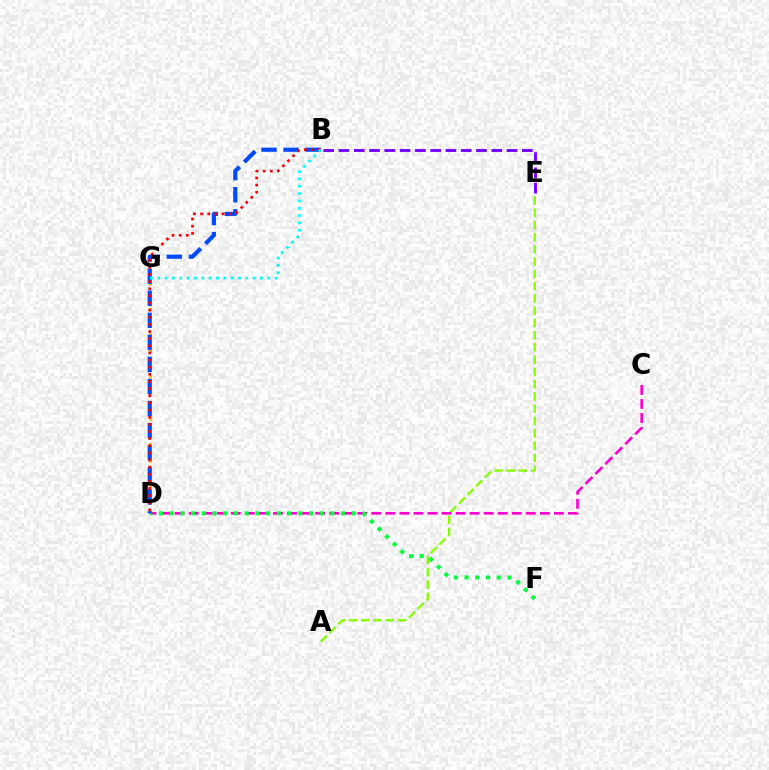{('D', 'G'): [{'color': '#ffbd00', 'line_style': 'dotted', 'thickness': 2.29}], ('A', 'E'): [{'color': '#84ff00', 'line_style': 'dashed', 'thickness': 1.66}], ('C', 'D'): [{'color': '#ff00cf', 'line_style': 'dashed', 'thickness': 1.91}], ('D', 'F'): [{'color': '#00ff39', 'line_style': 'dotted', 'thickness': 2.91}], ('B', 'D'): [{'color': '#004bff', 'line_style': 'dashed', 'thickness': 3.0}, {'color': '#ff0000', 'line_style': 'dotted', 'thickness': 1.94}], ('B', 'E'): [{'color': '#7200ff', 'line_style': 'dashed', 'thickness': 2.08}], ('B', 'G'): [{'color': '#00fff6', 'line_style': 'dotted', 'thickness': 1.99}]}